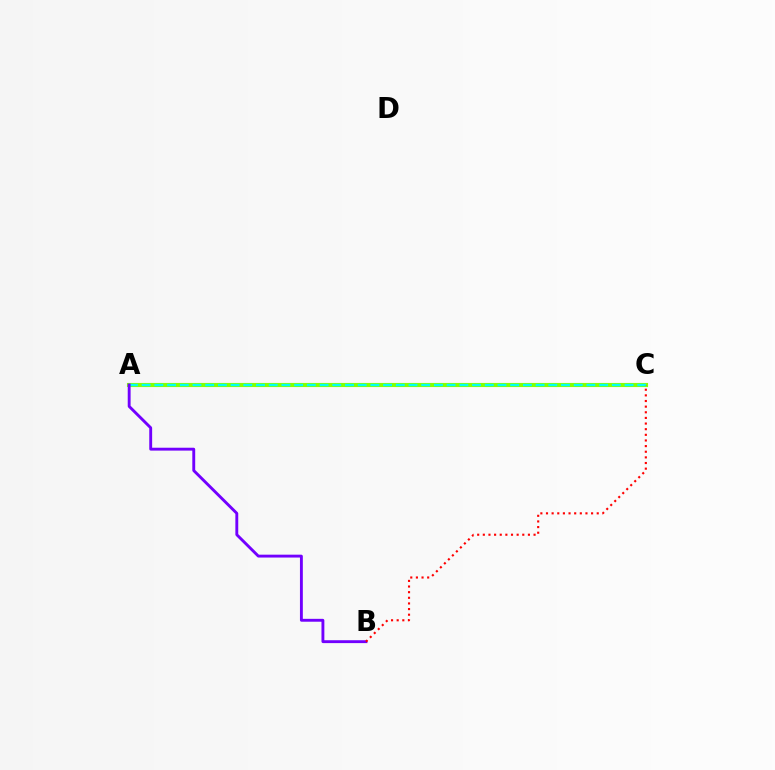{('A', 'C'): [{'color': '#84ff00', 'line_style': 'solid', 'thickness': 2.96}, {'color': '#00fff6', 'line_style': 'dashed', 'thickness': 1.73}], ('A', 'B'): [{'color': '#7200ff', 'line_style': 'solid', 'thickness': 2.07}], ('B', 'C'): [{'color': '#ff0000', 'line_style': 'dotted', 'thickness': 1.53}]}